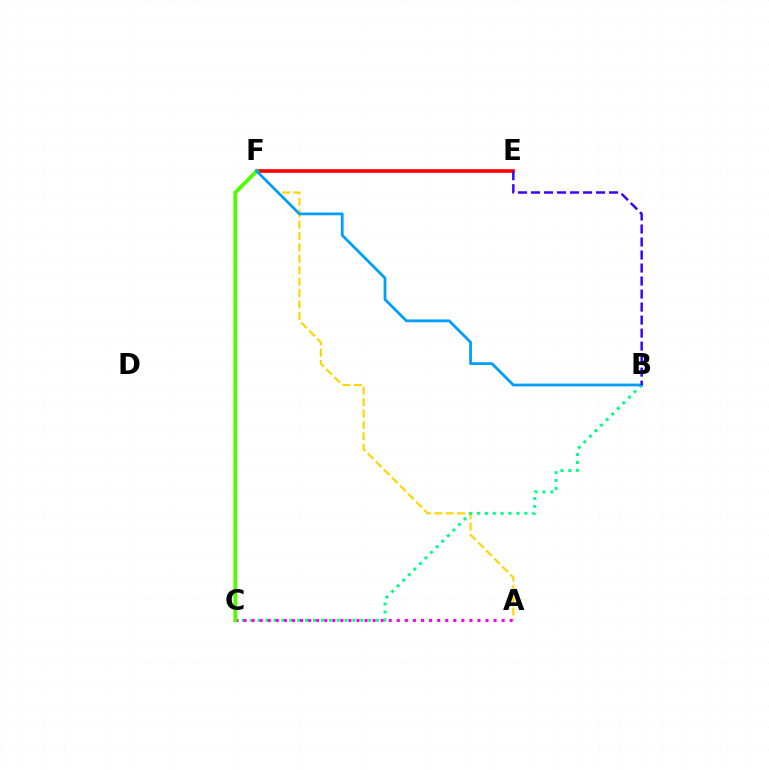{('A', 'F'): [{'color': '#ffd500', 'line_style': 'dashed', 'thickness': 1.55}], ('E', 'F'): [{'color': '#ff0000', 'line_style': 'solid', 'thickness': 2.61}], ('B', 'C'): [{'color': '#00ff86', 'line_style': 'dotted', 'thickness': 2.14}], ('A', 'C'): [{'color': '#ff00ed', 'line_style': 'dotted', 'thickness': 2.19}], ('C', 'F'): [{'color': '#4fff00', 'line_style': 'solid', 'thickness': 2.76}], ('B', 'F'): [{'color': '#009eff', 'line_style': 'solid', 'thickness': 2.0}], ('B', 'E'): [{'color': '#3700ff', 'line_style': 'dashed', 'thickness': 1.77}]}